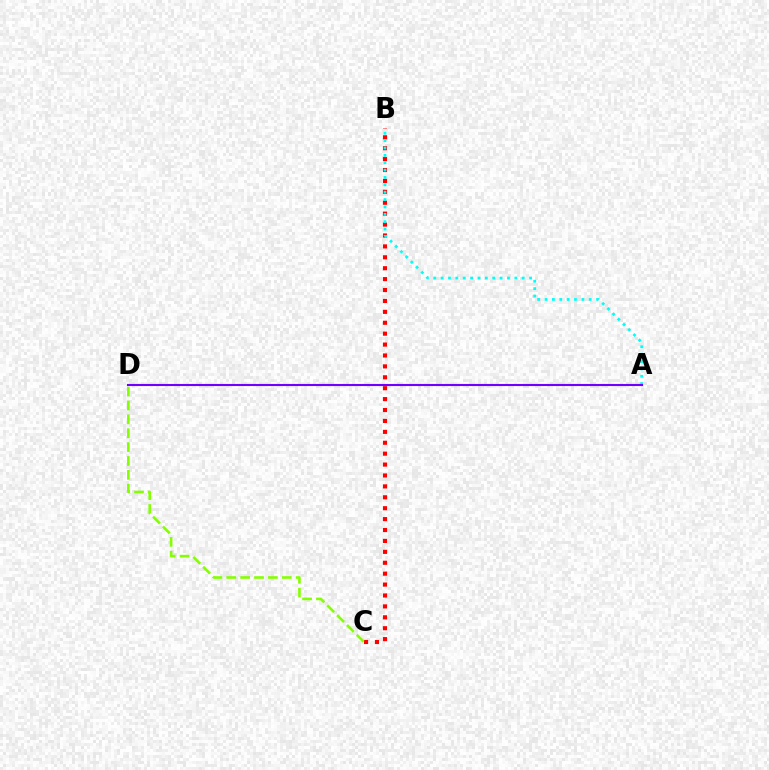{('B', 'C'): [{'color': '#ff0000', 'line_style': 'dotted', 'thickness': 2.96}], ('C', 'D'): [{'color': '#84ff00', 'line_style': 'dashed', 'thickness': 1.89}], ('A', 'B'): [{'color': '#00fff6', 'line_style': 'dotted', 'thickness': 2.0}], ('A', 'D'): [{'color': '#7200ff', 'line_style': 'solid', 'thickness': 1.52}]}